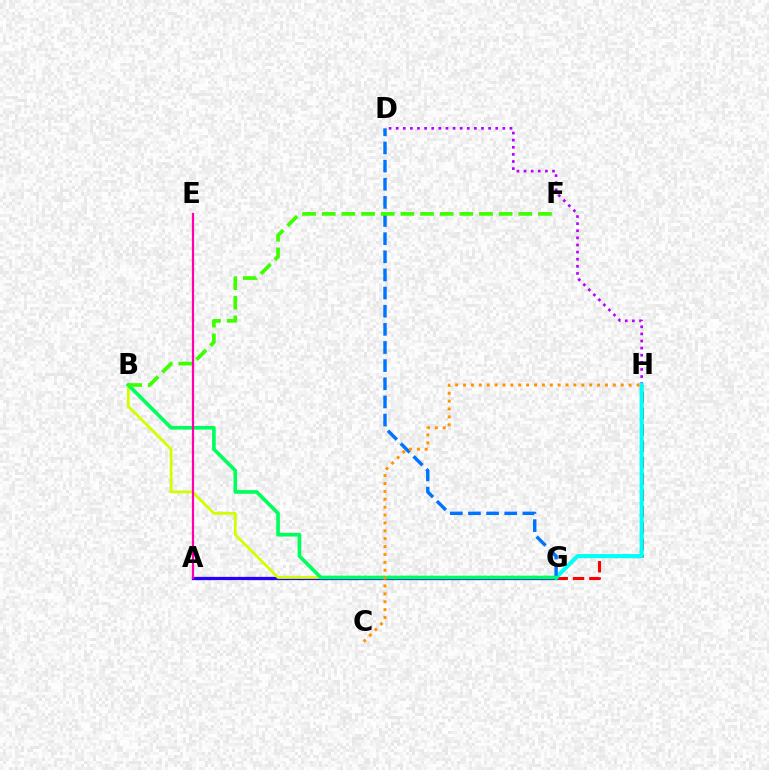{('G', 'H'): [{'color': '#ff0000', 'line_style': 'dashed', 'thickness': 2.22}, {'color': '#00fff6', 'line_style': 'solid', 'thickness': 2.99}], ('A', 'G'): [{'color': '#2500ff', 'line_style': 'solid', 'thickness': 2.34}], ('D', 'H'): [{'color': '#b900ff', 'line_style': 'dotted', 'thickness': 1.93}], ('B', 'G'): [{'color': '#d1ff00', 'line_style': 'solid', 'thickness': 1.99}, {'color': '#00ff5c', 'line_style': 'solid', 'thickness': 2.63}], ('D', 'G'): [{'color': '#0074ff', 'line_style': 'dashed', 'thickness': 2.46}], ('B', 'F'): [{'color': '#3dff00', 'line_style': 'dashed', 'thickness': 2.67}], ('C', 'H'): [{'color': '#ff9400', 'line_style': 'dotted', 'thickness': 2.14}], ('A', 'E'): [{'color': '#ff00ac', 'line_style': 'solid', 'thickness': 1.61}]}